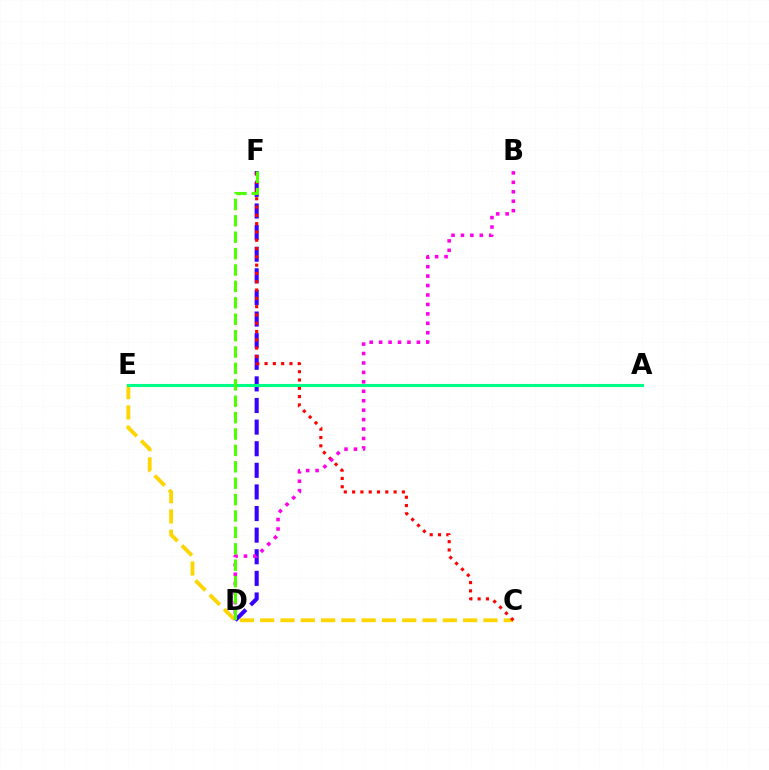{('C', 'E'): [{'color': '#ffd500', 'line_style': 'dashed', 'thickness': 2.76}], ('D', 'F'): [{'color': '#3700ff', 'line_style': 'dashed', 'thickness': 2.94}, {'color': '#4fff00', 'line_style': 'dashed', 'thickness': 2.23}], ('C', 'F'): [{'color': '#ff0000', 'line_style': 'dotted', 'thickness': 2.25}], ('A', 'E'): [{'color': '#009eff', 'line_style': 'solid', 'thickness': 1.99}, {'color': '#00ff86', 'line_style': 'solid', 'thickness': 2.22}], ('B', 'D'): [{'color': '#ff00ed', 'line_style': 'dotted', 'thickness': 2.56}]}